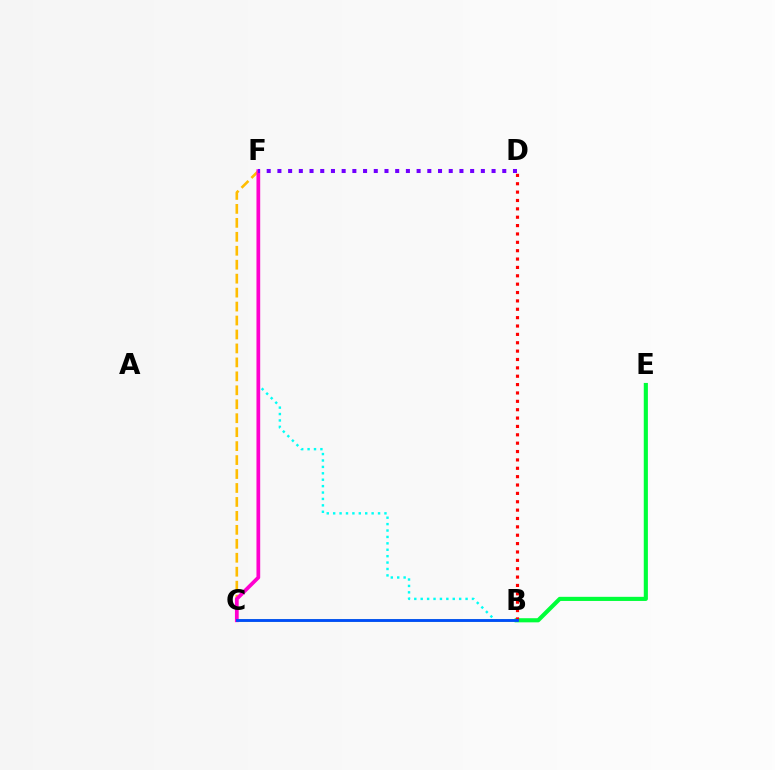{('B', 'F'): [{'color': '#00fff6', 'line_style': 'dotted', 'thickness': 1.74}], ('C', 'F'): [{'color': '#ffbd00', 'line_style': 'dashed', 'thickness': 1.9}, {'color': '#ff00cf', 'line_style': 'solid', 'thickness': 2.69}], ('B', 'C'): [{'color': '#84ff00', 'line_style': 'solid', 'thickness': 1.83}, {'color': '#004bff', 'line_style': 'solid', 'thickness': 2.03}], ('B', 'E'): [{'color': '#00ff39', 'line_style': 'solid', 'thickness': 2.97}], ('B', 'D'): [{'color': '#ff0000', 'line_style': 'dotted', 'thickness': 2.27}], ('D', 'F'): [{'color': '#7200ff', 'line_style': 'dotted', 'thickness': 2.91}]}